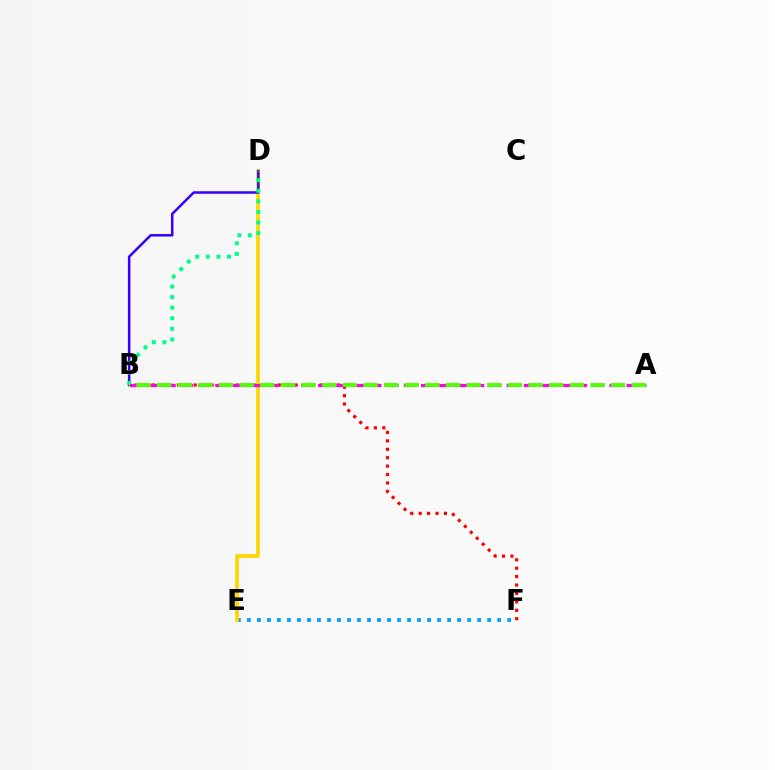{('E', 'F'): [{'color': '#009eff', 'line_style': 'dotted', 'thickness': 2.72}], ('D', 'E'): [{'color': '#ffd500', 'line_style': 'solid', 'thickness': 2.66}], ('B', 'F'): [{'color': '#ff0000', 'line_style': 'dotted', 'thickness': 2.29}], ('B', 'D'): [{'color': '#3700ff', 'line_style': 'solid', 'thickness': 1.82}, {'color': '#00ff86', 'line_style': 'dotted', 'thickness': 2.87}], ('A', 'B'): [{'color': '#ff00ed', 'line_style': 'dashed', 'thickness': 2.33}, {'color': '#4fff00', 'line_style': 'dashed', 'thickness': 2.8}]}